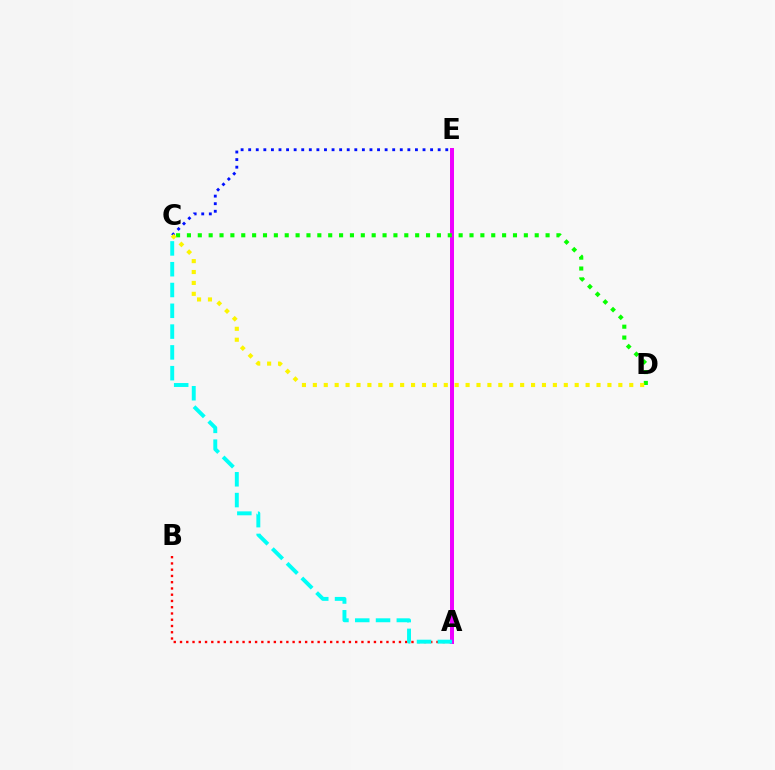{('A', 'B'): [{'color': '#ff0000', 'line_style': 'dotted', 'thickness': 1.7}], ('C', 'E'): [{'color': '#0010ff', 'line_style': 'dotted', 'thickness': 2.06}], ('A', 'E'): [{'color': '#ee00ff', 'line_style': 'solid', 'thickness': 2.88}], ('C', 'D'): [{'color': '#08ff00', 'line_style': 'dotted', 'thickness': 2.95}, {'color': '#fcf500', 'line_style': 'dotted', 'thickness': 2.96}], ('A', 'C'): [{'color': '#00fff6', 'line_style': 'dashed', 'thickness': 2.82}]}